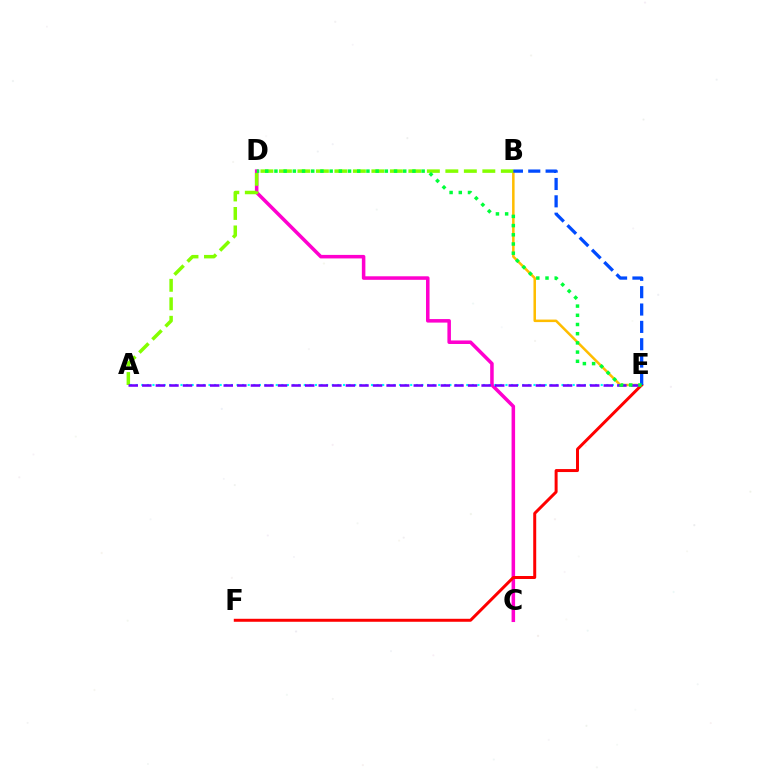{('B', 'E'): [{'color': '#ffbd00', 'line_style': 'solid', 'thickness': 1.81}, {'color': '#004bff', 'line_style': 'dashed', 'thickness': 2.36}], ('C', 'D'): [{'color': '#ff00cf', 'line_style': 'solid', 'thickness': 2.54}], ('A', 'E'): [{'color': '#00fff6', 'line_style': 'dotted', 'thickness': 1.52}, {'color': '#7200ff', 'line_style': 'dashed', 'thickness': 1.84}], ('A', 'B'): [{'color': '#84ff00', 'line_style': 'dashed', 'thickness': 2.51}], ('E', 'F'): [{'color': '#ff0000', 'line_style': 'solid', 'thickness': 2.15}], ('D', 'E'): [{'color': '#00ff39', 'line_style': 'dotted', 'thickness': 2.5}]}